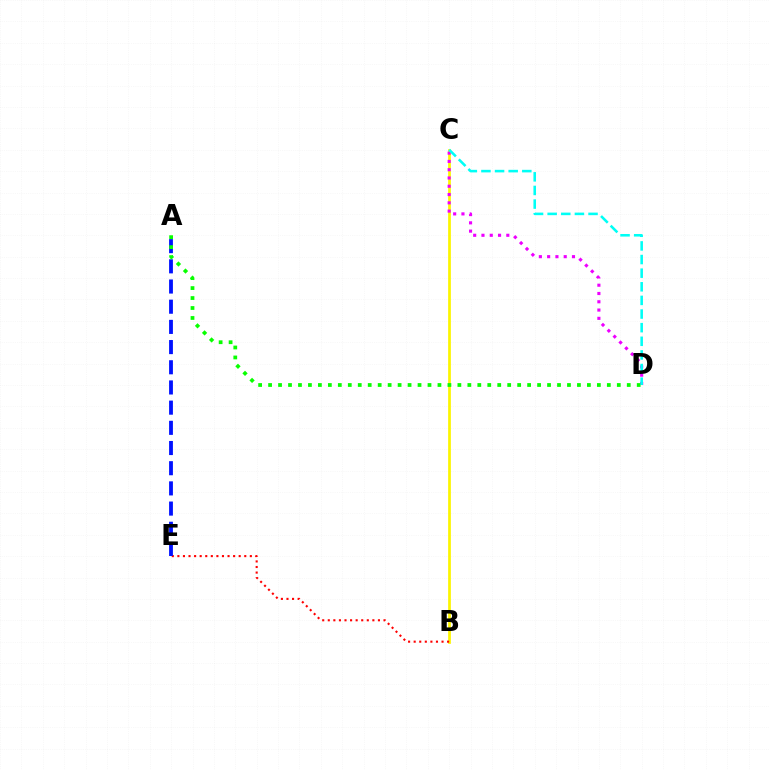{('B', 'C'): [{'color': '#fcf500', 'line_style': 'solid', 'thickness': 1.97}], ('B', 'E'): [{'color': '#ff0000', 'line_style': 'dotted', 'thickness': 1.51}], ('C', 'D'): [{'color': '#ee00ff', 'line_style': 'dotted', 'thickness': 2.25}, {'color': '#00fff6', 'line_style': 'dashed', 'thickness': 1.85}], ('A', 'E'): [{'color': '#0010ff', 'line_style': 'dashed', 'thickness': 2.74}], ('A', 'D'): [{'color': '#08ff00', 'line_style': 'dotted', 'thickness': 2.71}]}